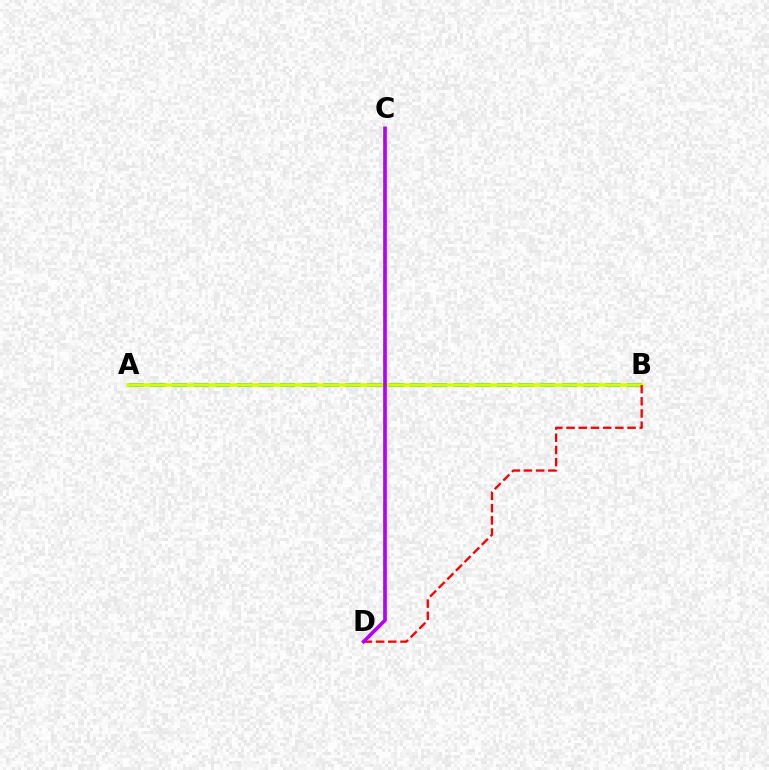{('A', 'B'): [{'color': '#0074ff', 'line_style': 'dashed', 'thickness': 2.94}, {'color': '#d1ff00', 'line_style': 'solid', 'thickness': 2.59}], ('B', 'D'): [{'color': '#ff0000', 'line_style': 'dashed', 'thickness': 1.66}], ('C', 'D'): [{'color': '#00ff5c', 'line_style': 'solid', 'thickness': 1.96}, {'color': '#b900ff', 'line_style': 'solid', 'thickness': 2.6}]}